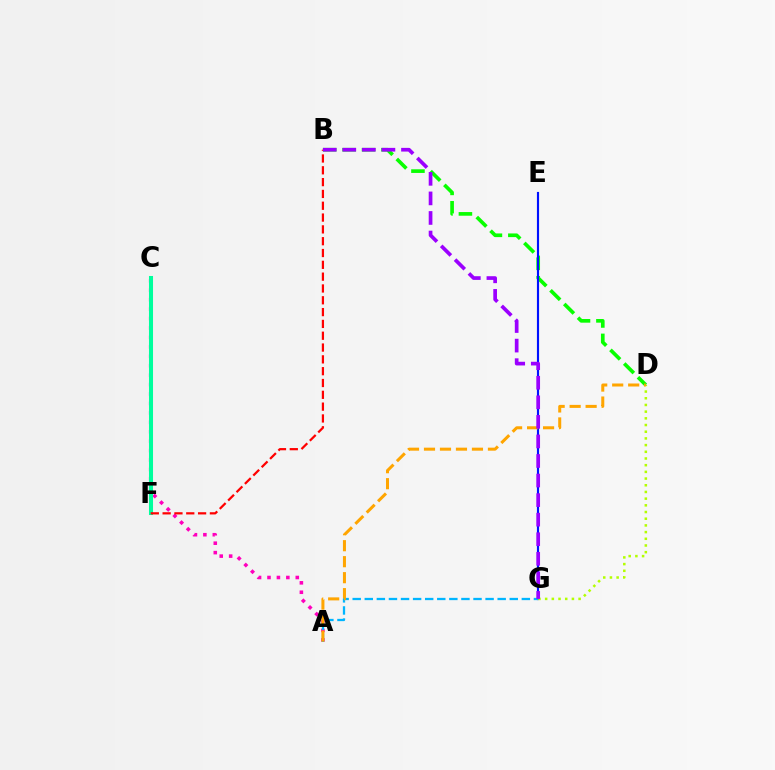{('B', 'D'): [{'color': '#08ff00', 'line_style': 'dashed', 'thickness': 2.64}], ('A', 'C'): [{'color': '#ff00bd', 'line_style': 'dotted', 'thickness': 2.56}], ('E', 'G'): [{'color': '#0010ff', 'line_style': 'solid', 'thickness': 1.54}], ('D', 'G'): [{'color': '#b3ff00', 'line_style': 'dotted', 'thickness': 1.82}], ('A', 'G'): [{'color': '#00b5ff', 'line_style': 'dashed', 'thickness': 1.64}], ('C', 'F'): [{'color': '#00ff9d', 'line_style': 'solid', 'thickness': 2.92}], ('A', 'D'): [{'color': '#ffa500', 'line_style': 'dashed', 'thickness': 2.17}], ('B', 'F'): [{'color': '#ff0000', 'line_style': 'dashed', 'thickness': 1.61}], ('B', 'G'): [{'color': '#9b00ff', 'line_style': 'dashed', 'thickness': 2.66}]}